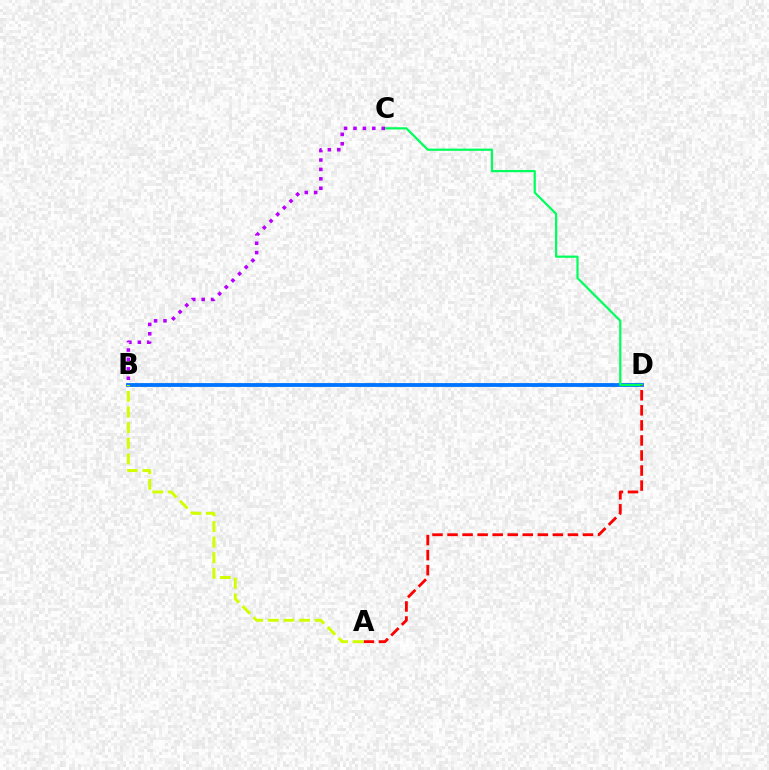{('B', 'D'): [{'color': '#0074ff', 'line_style': 'solid', 'thickness': 2.75}], ('C', 'D'): [{'color': '#00ff5c', 'line_style': 'solid', 'thickness': 1.6}], ('A', 'D'): [{'color': '#ff0000', 'line_style': 'dashed', 'thickness': 2.04}], ('B', 'C'): [{'color': '#b900ff', 'line_style': 'dotted', 'thickness': 2.56}], ('A', 'B'): [{'color': '#d1ff00', 'line_style': 'dashed', 'thickness': 2.12}]}